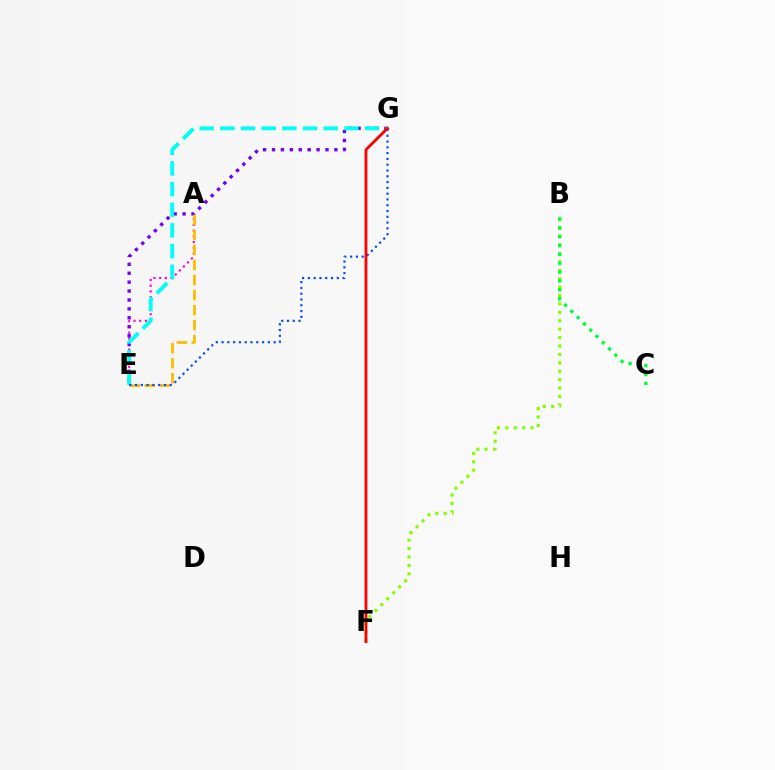{('A', 'E'): [{'color': '#ff00cf', 'line_style': 'dotted', 'thickness': 1.55}, {'color': '#ffbd00', 'line_style': 'dashed', 'thickness': 2.04}], ('E', 'G'): [{'color': '#7200ff', 'line_style': 'dotted', 'thickness': 2.42}, {'color': '#00fff6', 'line_style': 'dashed', 'thickness': 2.81}, {'color': '#004bff', 'line_style': 'dotted', 'thickness': 1.57}], ('B', 'F'): [{'color': '#84ff00', 'line_style': 'dotted', 'thickness': 2.29}], ('B', 'C'): [{'color': '#00ff39', 'line_style': 'dotted', 'thickness': 2.41}], ('F', 'G'): [{'color': '#ff0000', 'line_style': 'solid', 'thickness': 2.02}]}